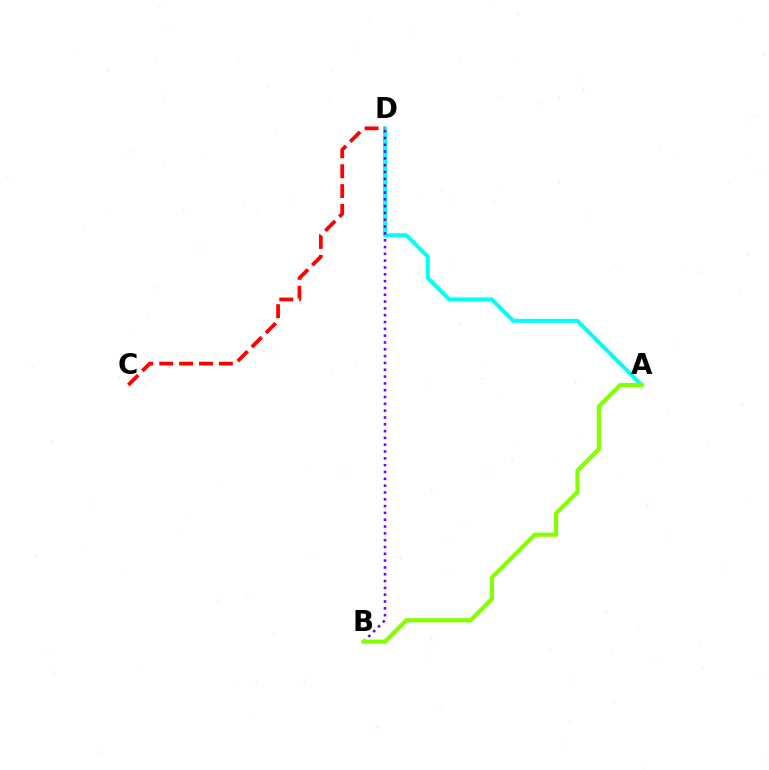{('A', 'D'): [{'color': '#00fff6', 'line_style': 'solid', 'thickness': 2.87}], ('B', 'D'): [{'color': '#7200ff', 'line_style': 'dotted', 'thickness': 1.85}], ('C', 'D'): [{'color': '#ff0000', 'line_style': 'dashed', 'thickness': 2.7}], ('A', 'B'): [{'color': '#84ff00', 'line_style': 'solid', 'thickness': 2.99}]}